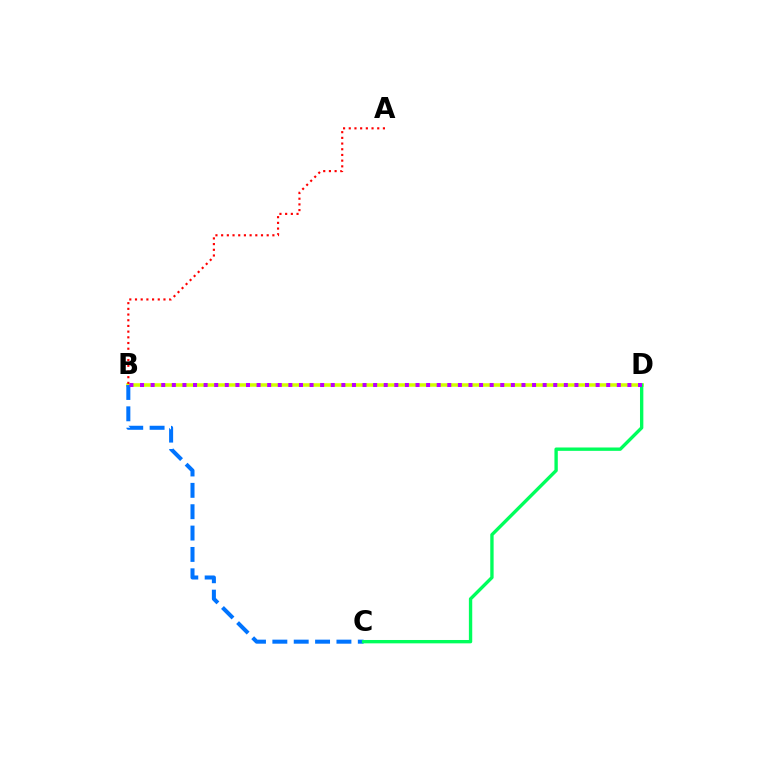{('B', 'D'): [{'color': '#d1ff00', 'line_style': 'solid', 'thickness': 2.55}, {'color': '#b900ff', 'line_style': 'dotted', 'thickness': 2.88}], ('B', 'C'): [{'color': '#0074ff', 'line_style': 'dashed', 'thickness': 2.9}], ('A', 'B'): [{'color': '#ff0000', 'line_style': 'dotted', 'thickness': 1.55}], ('C', 'D'): [{'color': '#00ff5c', 'line_style': 'solid', 'thickness': 2.42}]}